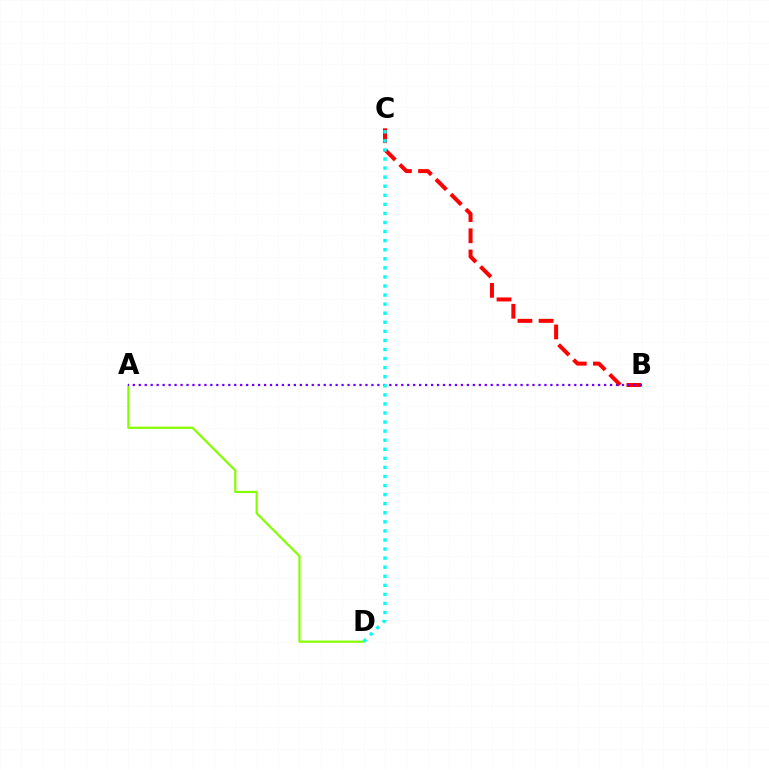{('B', 'C'): [{'color': '#ff0000', 'line_style': 'dashed', 'thickness': 2.87}], ('A', 'D'): [{'color': '#84ff00', 'line_style': 'solid', 'thickness': 1.57}], ('A', 'B'): [{'color': '#7200ff', 'line_style': 'dotted', 'thickness': 1.62}], ('C', 'D'): [{'color': '#00fff6', 'line_style': 'dotted', 'thickness': 2.46}]}